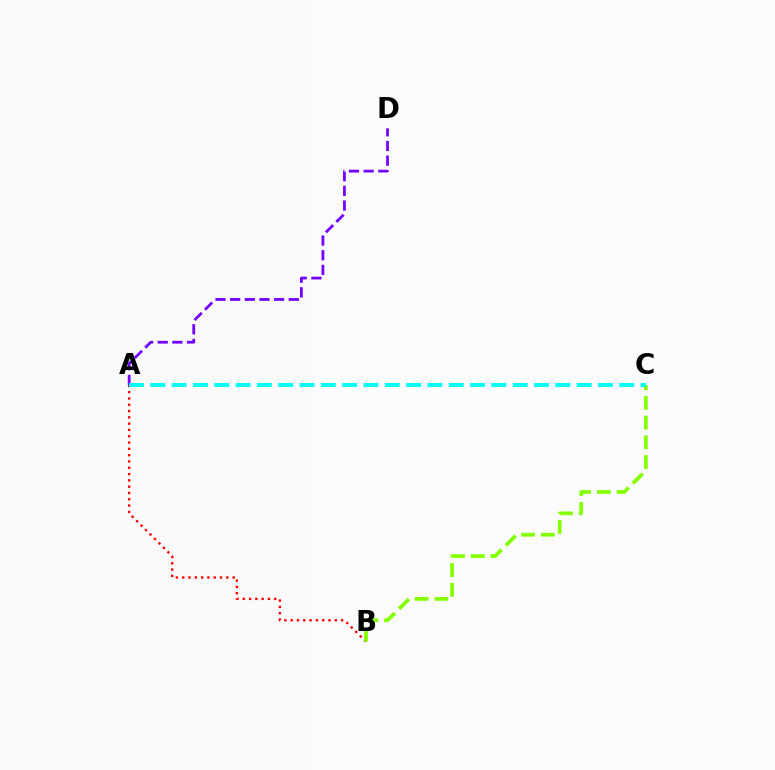{('A', 'D'): [{'color': '#7200ff', 'line_style': 'dashed', 'thickness': 1.99}], ('A', 'B'): [{'color': '#ff0000', 'line_style': 'dotted', 'thickness': 1.71}], ('B', 'C'): [{'color': '#84ff00', 'line_style': 'dashed', 'thickness': 2.68}], ('A', 'C'): [{'color': '#00fff6', 'line_style': 'dashed', 'thickness': 2.9}]}